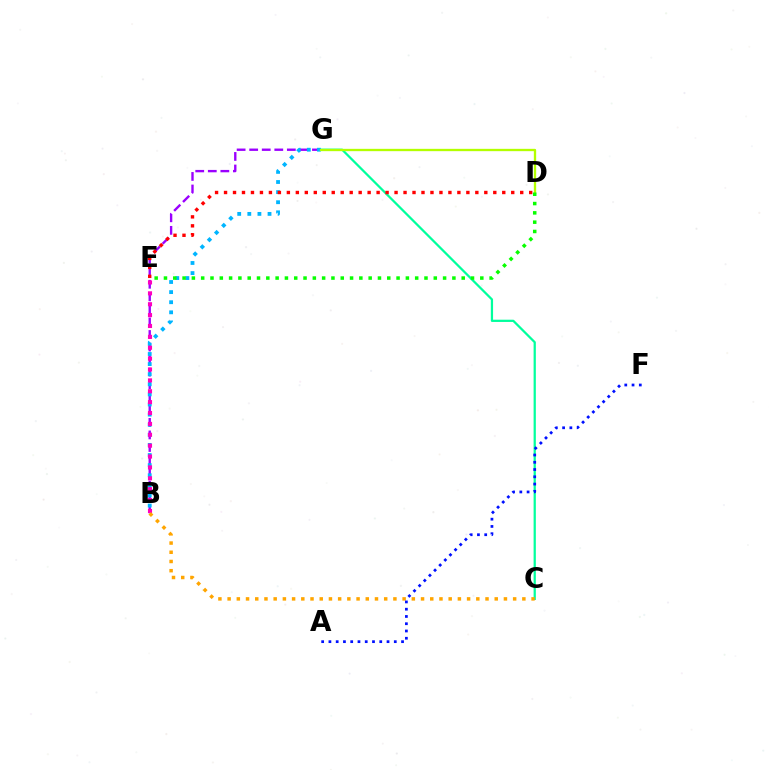{('B', 'G'): [{'color': '#9b00ff', 'line_style': 'dashed', 'thickness': 1.71}, {'color': '#00b5ff', 'line_style': 'dotted', 'thickness': 2.75}], ('C', 'G'): [{'color': '#00ff9d', 'line_style': 'solid', 'thickness': 1.61}], ('D', 'G'): [{'color': '#b3ff00', 'line_style': 'solid', 'thickness': 1.67}], ('B', 'E'): [{'color': '#ff00bd', 'line_style': 'dotted', 'thickness': 2.96}], ('B', 'C'): [{'color': '#ffa500', 'line_style': 'dotted', 'thickness': 2.5}], ('A', 'F'): [{'color': '#0010ff', 'line_style': 'dotted', 'thickness': 1.97}], ('D', 'E'): [{'color': '#08ff00', 'line_style': 'dotted', 'thickness': 2.53}, {'color': '#ff0000', 'line_style': 'dotted', 'thickness': 2.44}]}